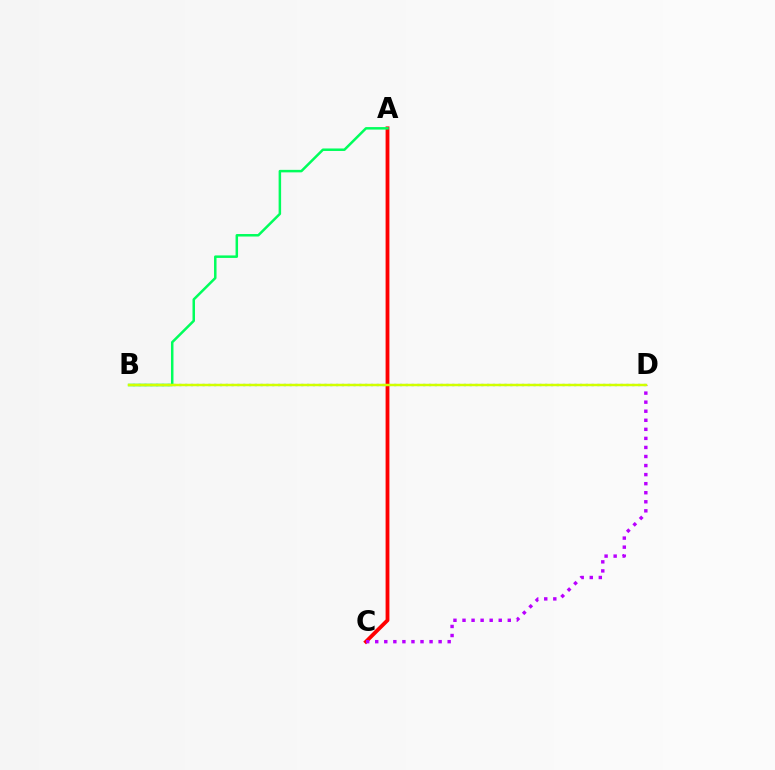{('B', 'D'): [{'color': '#0074ff', 'line_style': 'dotted', 'thickness': 1.58}, {'color': '#d1ff00', 'line_style': 'solid', 'thickness': 1.78}], ('A', 'C'): [{'color': '#ff0000', 'line_style': 'solid', 'thickness': 2.74}], ('A', 'B'): [{'color': '#00ff5c', 'line_style': 'solid', 'thickness': 1.8}], ('C', 'D'): [{'color': '#b900ff', 'line_style': 'dotted', 'thickness': 2.46}]}